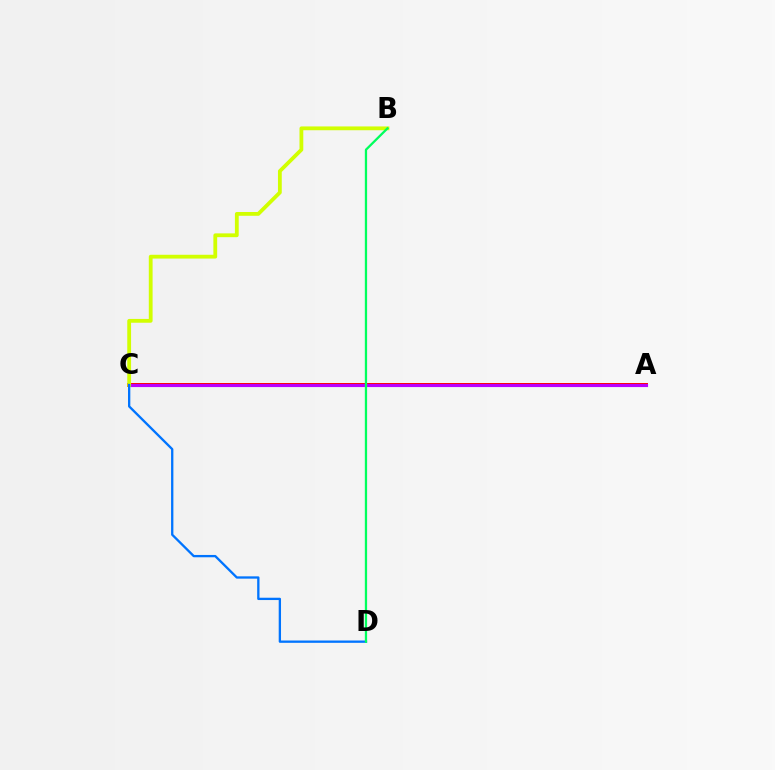{('A', 'C'): [{'color': '#ff0000', 'line_style': 'solid', 'thickness': 2.85}, {'color': '#b900ff', 'line_style': 'solid', 'thickness': 2.25}], ('B', 'C'): [{'color': '#d1ff00', 'line_style': 'solid', 'thickness': 2.74}], ('C', 'D'): [{'color': '#0074ff', 'line_style': 'solid', 'thickness': 1.67}], ('B', 'D'): [{'color': '#00ff5c', 'line_style': 'solid', 'thickness': 1.64}]}